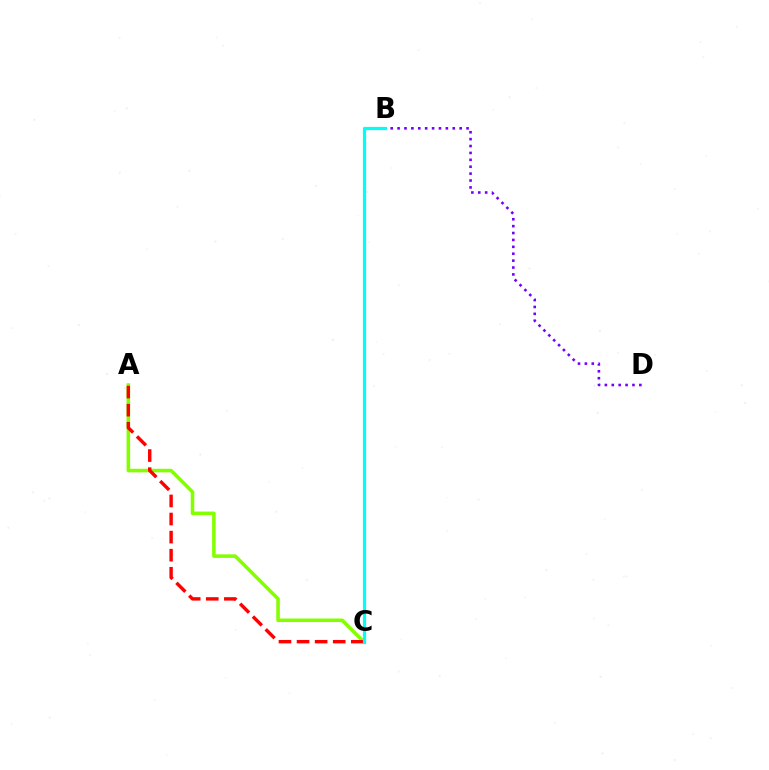{('A', 'C'): [{'color': '#84ff00', 'line_style': 'solid', 'thickness': 2.56}, {'color': '#ff0000', 'line_style': 'dashed', 'thickness': 2.46}], ('B', 'D'): [{'color': '#7200ff', 'line_style': 'dotted', 'thickness': 1.87}], ('B', 'C'): [{'color': '#00fff6', 'line_style': 'solid', 'thickness': 2.31}]}